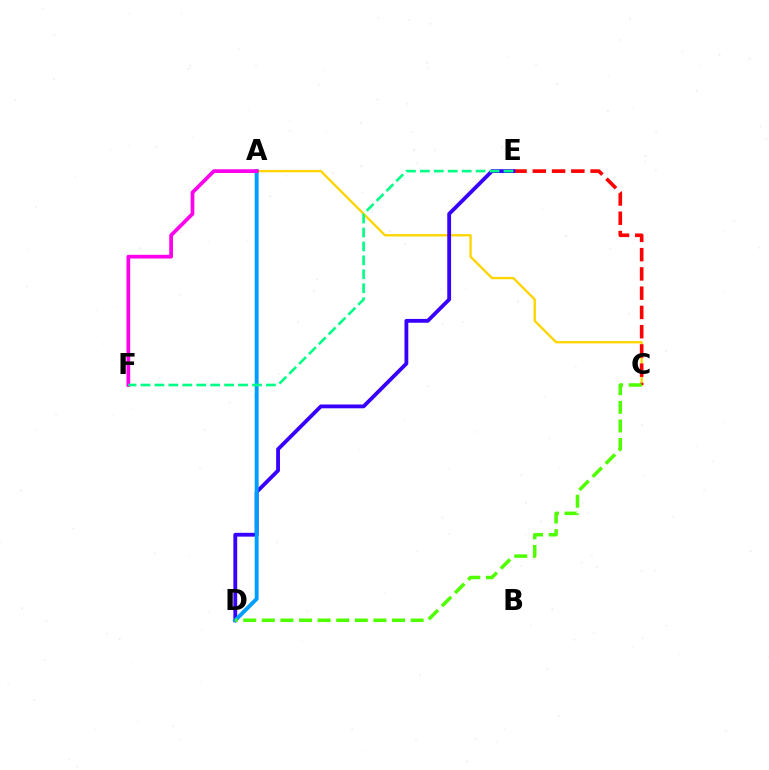{('A', 'C'): [{'color': '#ffd500', 'line_style': 'solid', 'thickness': 1.7}], ('C', 'E'): [{'color': '#ff0000', 'line_style': 'dashed', 'thickness': 2.62}], ('D', 'E'): [{'color': '#3700ff', 'line_style': 'solid', 'thickness': 2.74}], ('A', 'D'): [{'color': '#009eff', 'line_style': 'solid', 'thickness': 2.81}], ('C', 'D'): [{'color': '#4fff00', 'line_style': 'dashed', 'thickness': 2.53}], ('A', 'F'): [{'color': '#ff00ed', 'line_style': 'solid', 'thickness': 2.68}], ('E', 'F'): [{'color': '#00ff86', 'line_style': 'dashed', 'thickness': 1.89}]}